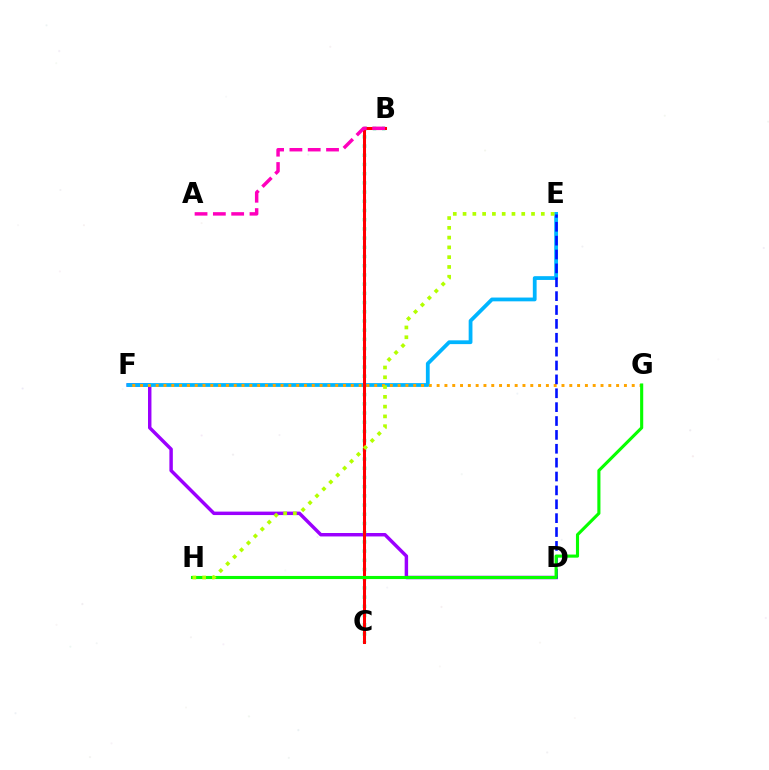{('D', 'F'): [{'color': '#9b00ff', 'line_style': 'solid', 'thickness': 2.48}], ('E', 'F'): [{'color': '#00b5ff', 'line_style': 'solid', 'thickness': 2.73}], ('B', 'C'): [{'color': '#00ff9d', 'line_style': 'dotted', 'thickness': 2.5}, {'color': '#ff0000', 'line_style': 'solid', 'thickness': 2.18}], ('F', 'G'): [{'color': '#ffa500', 'line_style': 'dotted', 'thickness': 2.12}], ('D', 'E'): [{'color': '#0010ff', 'line_style': 'dashed', 'thickness': 1.89}], ('A', 'B'): [{'color': '#ff00bd', 'line_style': 'dashed', 'thickness': 2.49}], ('G', 'H'): [{'color': '#08ff00', 'line_style': 'solid', 'thickness': 2.24}], ('E', 'H'): [{'color': '#b3ff00', 'line_style': 'dotted', 'thickness': 2.66}]}